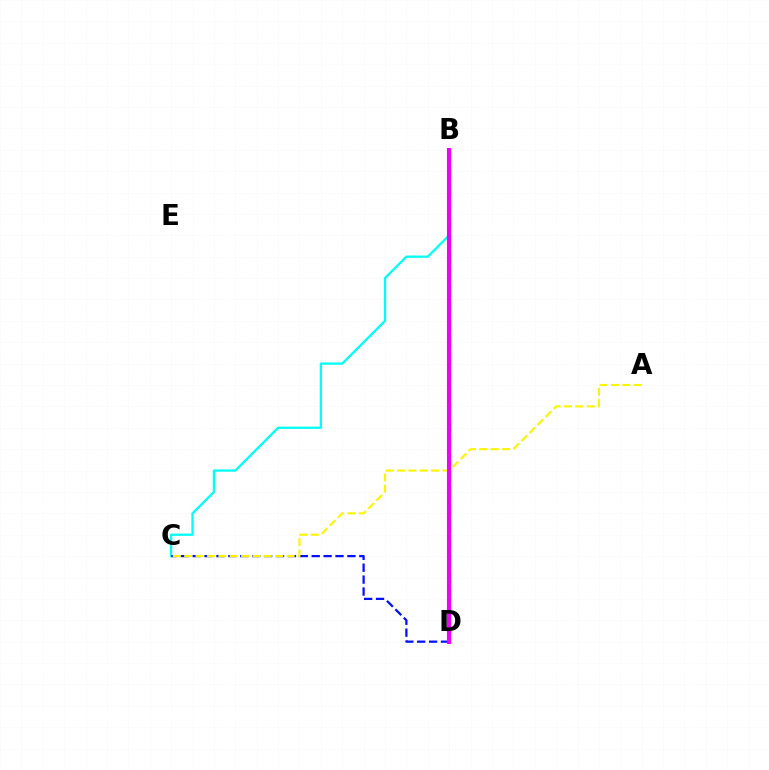{('B', 'D'): [{'color': '#08ff00', 'line_style': 'dotted', 'thickness': 2.2}, {'color': '#ff0000', 'line_style': 'dashed', 'thickness': 2.29}, {'color': '#ee00ff', 'line_style': 'solid', 'thickness': 2.95}], ('B', 'C'): [{'color': '#00fff6', 'line_style': 'solid', 'thickness': 1.64}], ('C', 'D'): [{'color': '#0010ff', 'line_style': 'dashed', 'thickness': 1.62}], ('A', 'C'): [{'color': '#fcf500', 'line_style': 'dashed', 'thickness': 1.55}]}